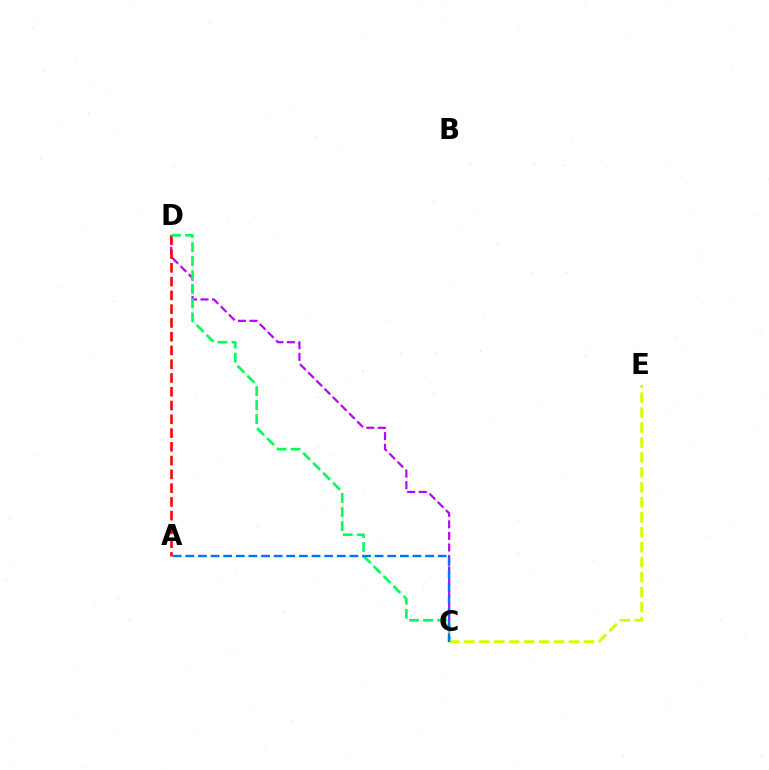{('C', 'D'): [{'color': '#b900ff', 'line_style': 'dashed', 'thickness': 1.57}, {'color': '#00ff5c', 'line_style': 'dashed', 'thickness': 1.91}], ('A', 'D'): [{'color': '#ff0000', 'line_style': 'dashed', 'thickness': 1.87}], ('C', 'E'): [{'color': '#d1ff00', 'line_style': 'dashed', 'thickness': 2.03}], ('A', 'C'): [{'color': '#0074ff', 'line_style': 'dashed', 'thickness': 1.71}]}